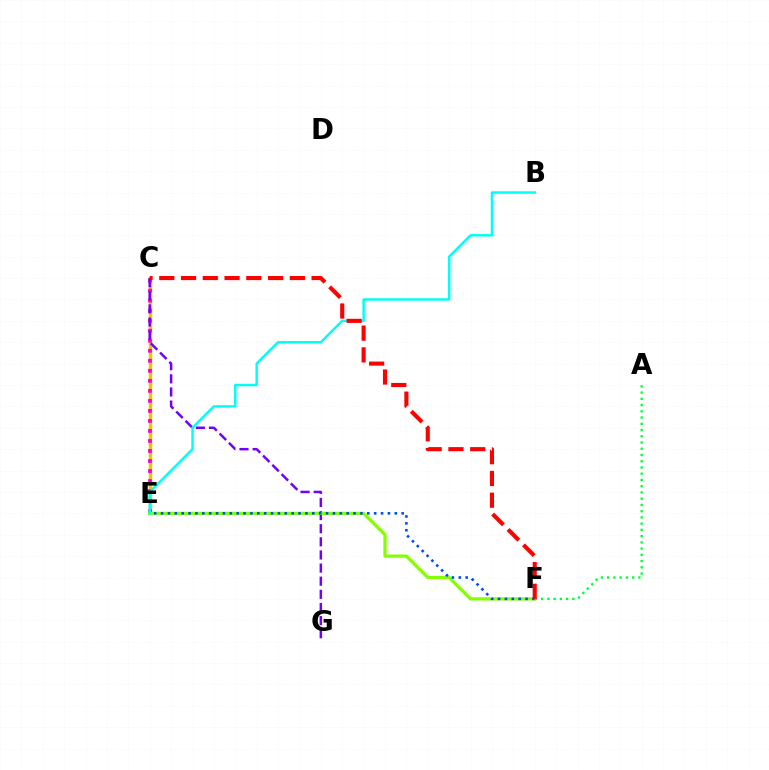{('C', 'E'): [{'color': '#ffbd00', 'line_style': 'solid', 'thickness': 2.46}, {'color': '#ff00cf', 'line_style': 'dotted', 'thickness': 2.72}], ('C', 'G'): [{'color': '#7200ff', 'line_style': 'dashed', 'thickness': 1.78}], ('E', 'F'): [{'color': '#84ff00', 'line_style': 'solid', 'thickness': 2.32}, {'color': '#004bff', 'line_style': 'dotted', 'thickness': 1.87}], ('B', 'E'): [{'color': '#00fff6', 'line_style': 'solid', 'thickness': 1.78}], ('A', 'F'): [{'color': '#00ff39', 'line_style': 'dotted', 'thickness': 1.7}], ('C', 'F'): [{'color': '#ff0000', 'line_style': 'dashed', 'thickness': 2.96}]}